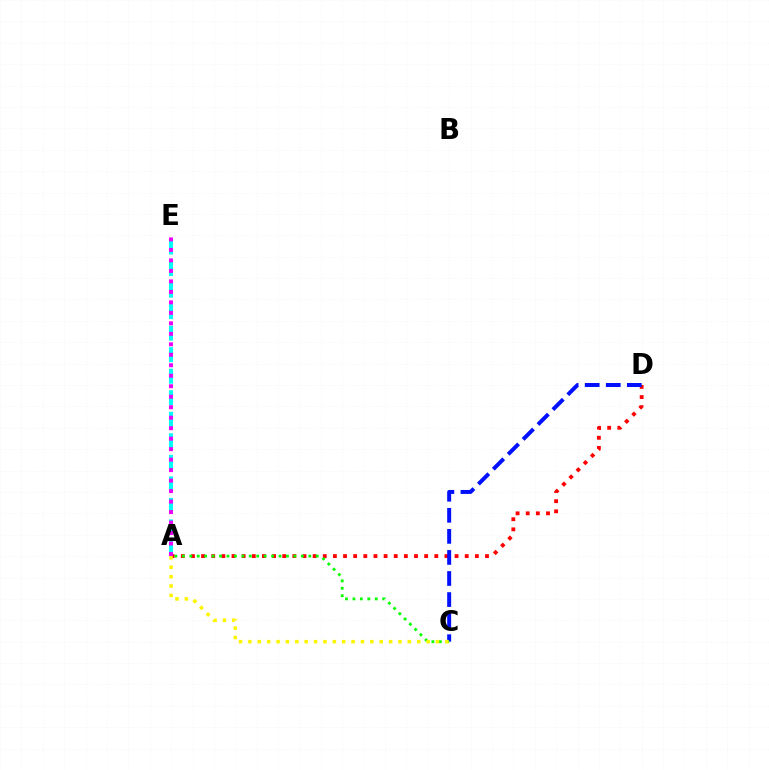{('A', 'E'): [{'color': '#00fff6', 'line_style': 'dashed', 'thickness': 2.93}, {'color': '#ee00ff', 'line_style': 'dotted', 'thickness': 2.85}], ('A', 'D'): [{'color': '#ff0000', 'line_style': 'dotted', 'thickness': 2.75}], ('C', 'D'): [{'color': '#0010ff', 'line_style': 'dashed', 'thickness': 2.86}], ('A', 'C'): [{'color': '#08ff00', 'line_style': 'dotted', 'thickness': 2.02}, {'color': '#fcf500', 'line_style': 'dotted', 'thickness': 2.55}]}